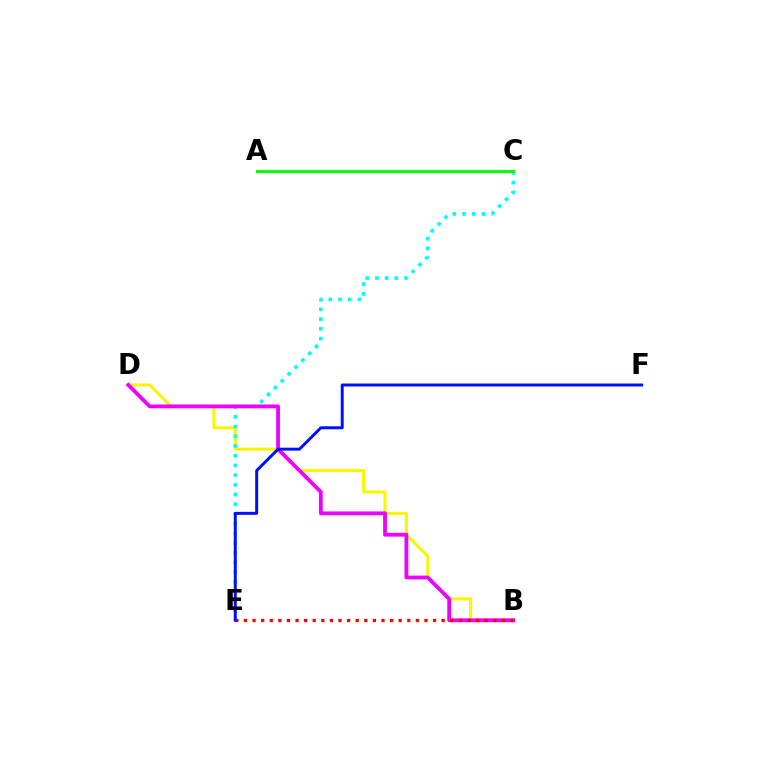{('B', 'D'): [{'color': '#fcf500', 'line_style': 'solid', 'thickness': 2.2}, {'color': '#ee00ff', 'line_style': 'solid', 'thickness': 2.74}], ('C', 'E'): [{'color': '#00fff6', 'line_style': 'dotted', 'thickness': 2.64}], ('B', 'E'): [{'color': '#ff0000', 'line_style': 'dotted', 'thickness': 2.33}], ('E', 'F'): [{'color': '#0010ff', 'line_style': 'solid', 'thickness': 2.14}], ('A', 'C'): [{'color': '#08ff00', 'line_style': 'solid', 'thickness': 2.13}]}